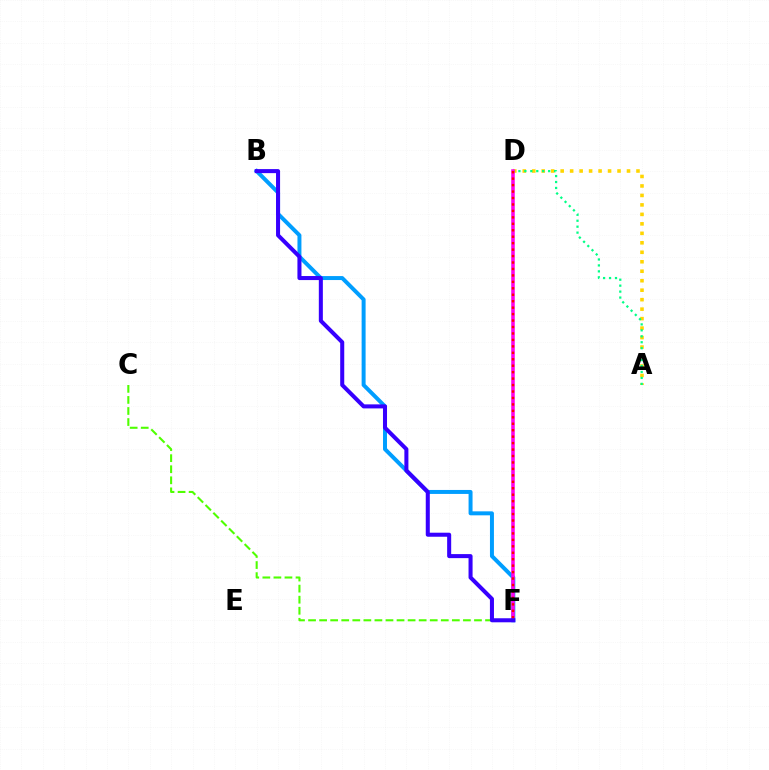{('B', 'F'): [{'color': '#009eff', 'line_style': 'solid', 'thickness': 2.86}, {'color': '#3700ff', 'line_style': 'solid', 'thickness': 2.91}], ('A', 'D'): [{'color': '#ffd500', 'line_style': 'dotted', 'thickness': 2.57}, {'color': '#00ff86', 'line_style': 'dotted', 'thickness': 1.62}], ('C', 'F'): [{'color': '#4fff00', 'line_style': 'dashed', 'thickness': 1.5}], ('D', 'F'): [{'color': '#ff00ed', 'line_style': 'solid', 'thickness': 2.55}, {'color': '#ff0000', 'line_style': 'dotted', 'thickness': 1.75}]}